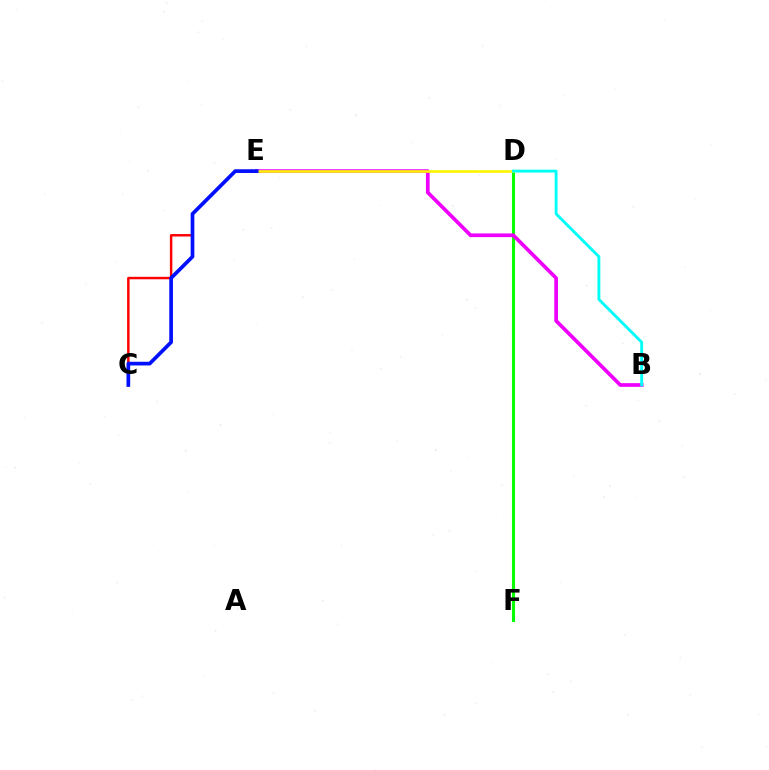{('D', 'F'): [{'color': '#08ff00', 'line_style': 'solid', 'thickness': 2.23}], ('C', 'E'): [{'color': '#ff0000', 'line_style': 'solid', 'thickness': 1.77}, {'color': '#0010ff', 'line_style': 'solid', 'thickness': 2.66}], ('B', 'E'): [{'color': '#ee00ff', 'line_style': 'solid', 'thickness': 2.66}], ('D', 'E'): [{'color': '#fcf500', 'line_style': 'solid', 'thickness': 1.88}], ('B', 'D'): [{'color': '#00fff6', 'line_style': 'solid', 'thickness': 2.06}]}